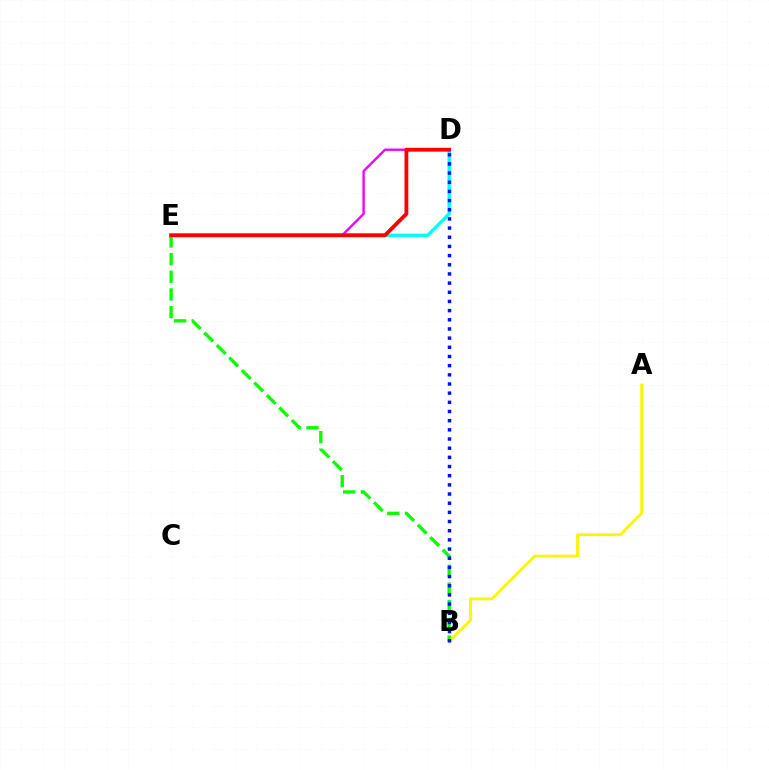{('B', 'E'): [{'color': '#08ff00', 'line_style': 'dashed', 'thickness': 2.4}], ('D', 'E'): [{'color': '#00fff6', 'line_style': 'solid', 'thickness': 2.4}, {'color': '#ee00ff', 'line_style': 'solid', 'thickness': 1.69}, {'color': '#ff0000', 'line_style': 'solid', 'thickness': 2.76}], ('A', 'B'): [{'color': '#fcf500', 'line_style': 'solid', 'thickness': 2.04}], ('B', 'D'): [{'color': '#0010ff', 'line_style': 'dotted', 'thickness': 2.49}]}